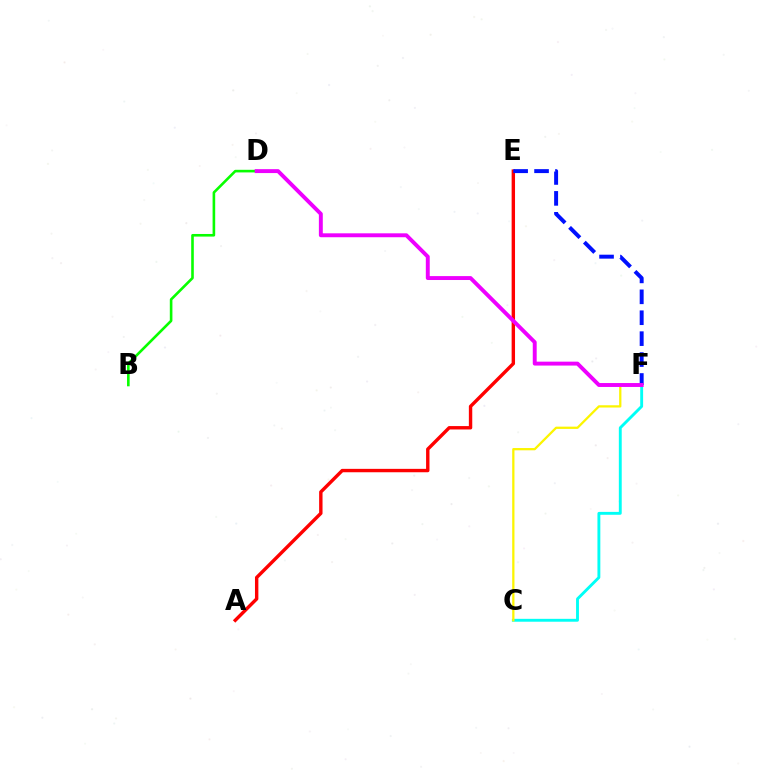{('C', 'F'): [{'color': '#00fff6', 'line_style': 'solid', 'thickness': 2.08}, {'color': '#fcf500', 'line_style': 'solid', 'thickness': 1.63}], ('B', 'D'): [{'color': '#08ff00', 'line_style': 'solid', 'thickness': 1.88}], ('A', 'E'): [{'color': '#ff0000', 'line_style': 'solid', 'thickness': 2.45}], ('E', 'F'): [{'color': '#0010ff', 'line_style': 'dashed', 'thickness': 2.84}], ('D', 'F'): [{'color': '#ee00ff', 'line_style': 'solid', 'thickness': 2.82}]}